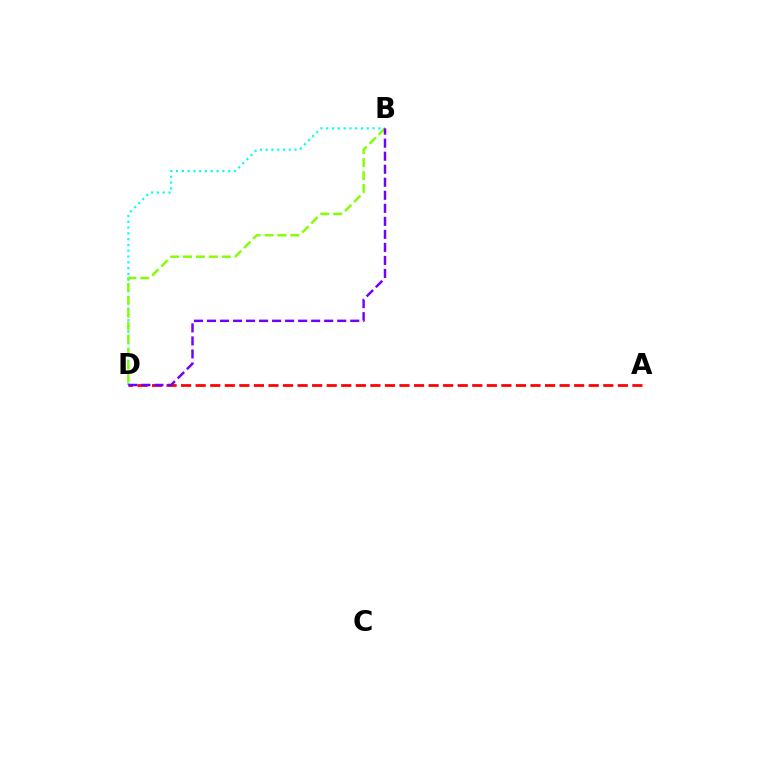{('B', 'D'): [{'color': '#00fff6', 'line_style': 'dotted', 'thickness': 1.57}, {'color': '#84ff00', 'line_style': 'dashed', 'thickness': 1.75}, {'color': '#7200ff', 'line_style': 'dashed', 'thickness': 1.77}], ('A', 'D'): [{'color': '#ff0000', 'line_style': 'dashed', 'thickness': 1.98}]}